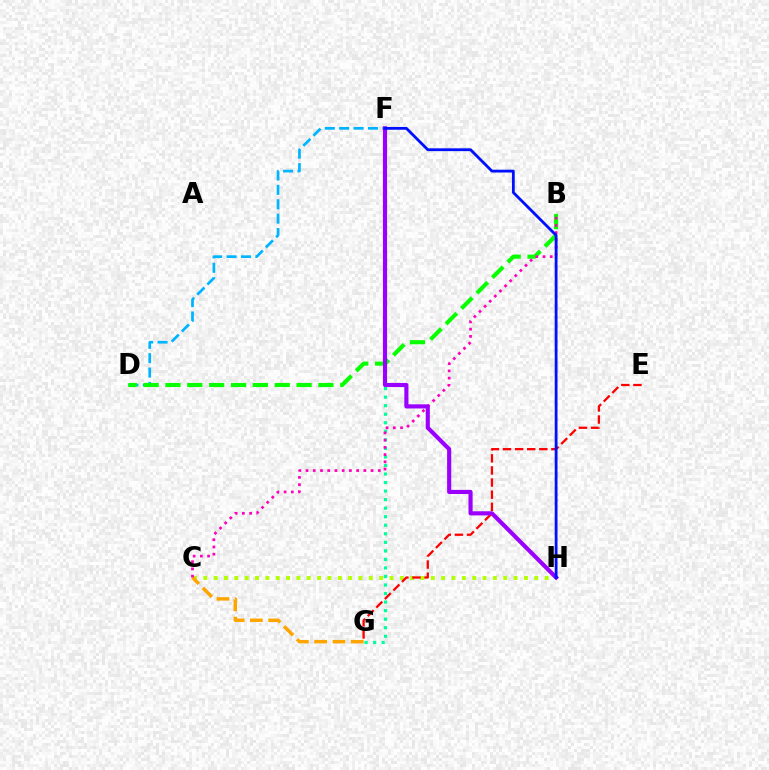{('C', 'H'): [{'color': '#b3ff00', 'line_style': 'dotted', 'thickness': 2.81}], ('D', 'F'): [{'color': '#00b5ff', 'line_style': 'dashed', 'thickness': 1.96}], ('F', 'G'): [{'color': '#00ff9d', 'line_style': 'dotted', 'thickness': 2.32}], ('E', 'G'): [{'color': '#ff0000', 'line_style': 'dashed', 'thickness': 1.65}], ('B', 'D'): [{'color': '#08ff00', 'line_style': 'dashed', 'thickness': 2.97}], ('C', 'G'): [{'color': '#ffa500', 'line_style': 'dashed', 'thickness': 2.48}], ('B', 'C'): [{'color': '#ff00bd', 'line_style': 'dotted', 'thickness': 1.96}], ('F', 'H'): [{'color': '#9b00ff', 'line_style': 'solid', 'thickness': 2.97}, {'color': '#0010ff', 'line_style': 'solid', 'thickness': 2.03}]}